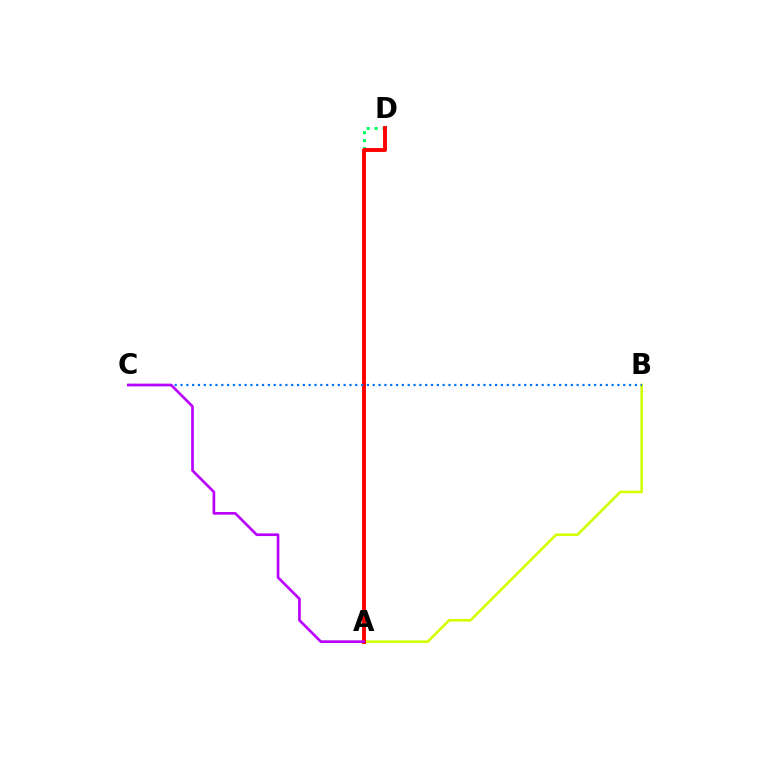{('A', 'D'): [{'color': '#00ff5c', 'line_style': 'dotted', 'thickness': 2.15}, {'color': '#ff0000', 'line_style': 'solid', 'thickness': 2.81}], ('A', 'B'): [{'color': '#d1ff00', 'line_style': 'solid', 'thickness': 1.86}], ('B', 'C'): [{'color': '#0074ff', 'line_style': 'dotted', 'thickness': 1.58}], ('A', 'C'): [{'color': '#b900ff', 'line_style': 'solid', 'thickness': 1.93}]}